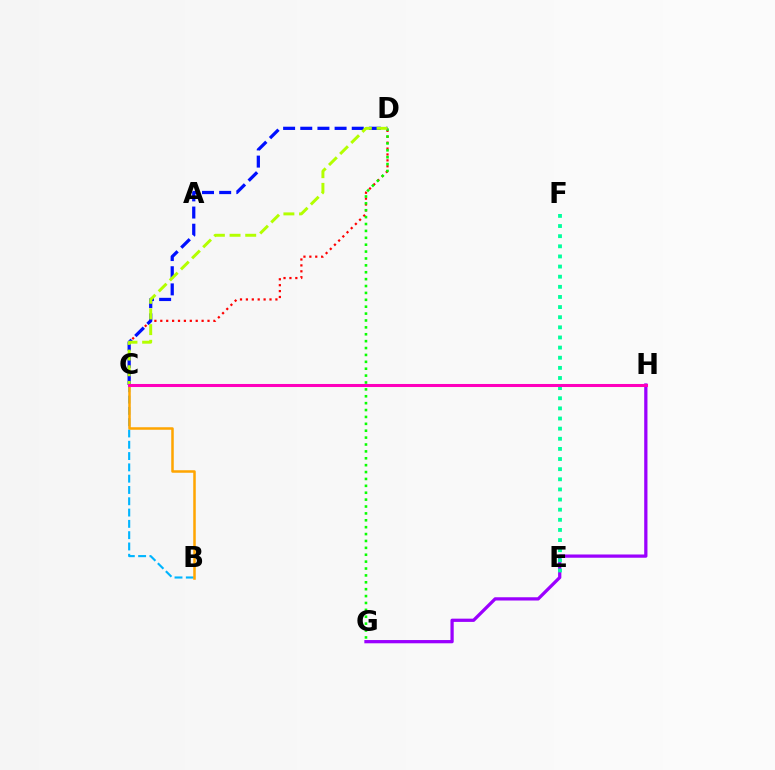{('G', 'H'): [{'color': '#9b00ff', 'line_style': 'solid', 'thickness': 2.34}], ('C', 'D'): [{'color': '#ff0000', 'line_style': 'dotted', 'thickness': 1.6}, {'color': '#0010ff', 'line_style': 'dashed', 'thickness': 2.33}, {'color': '#b3ff00', 'line_style': 'dashed', 'thickness': 2.13}], ('D', 'G'): [{'color': '#08ff00', 'line_style': 'dotted', 'thickness': 1.87}], ('B', 'C'): [{'color': '#00b5ff', 'line_style': 'dashed', 'thickness': 1.54}, {'color': '#ffa500', 'line_style': 'solid', 'thickness': 1.81}], ('E', 'F'): [{'color': '#00ff9d', 'line_style': 'dotted', 'thickness': 2.75}], ('C', 'H'): [{'color': '#ff00bd', 'line_style': 'solid', 'thickness': 2.19}]}